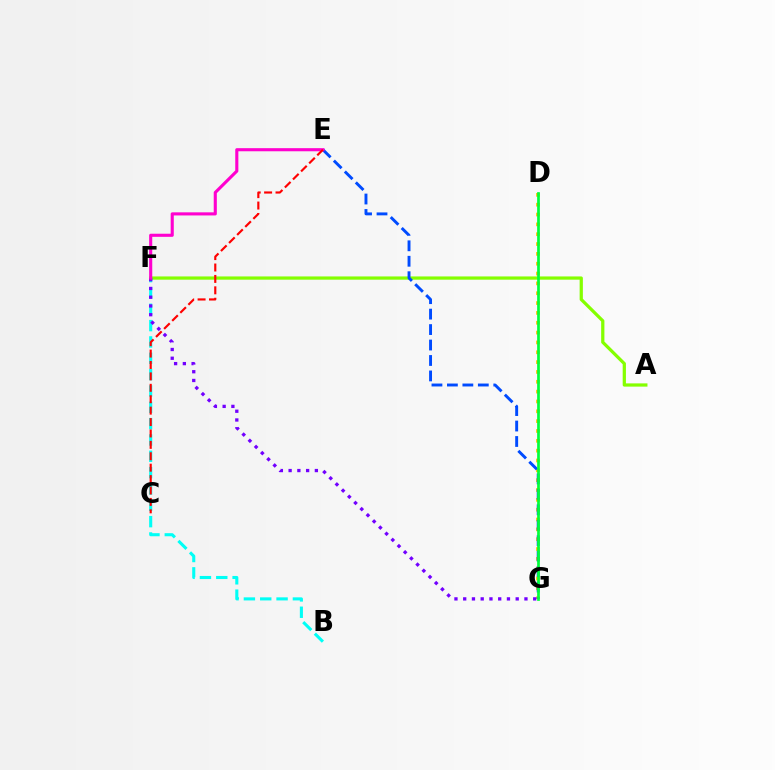{('A', 'F'): [{'color': '#84ff00', 'line_style': 'solid', 'thickness': 2.33}], ('D', 'G'): [{'color': '#ffbd00', 'line_style': 'dotted', 'thickness': 2.67}, {'color': '#00ff39', 'line_style': 'solid', 'thickness': 1.95}], ('B', 'F'): [{'color': '#00fff6', 'line_style': 'dashed', 'thickness': 2.22}], ('E', 'G'): [{'color': '#004bff', 'line_style': 'dashed', 'thickness': 2.1}], ('F', 'G'): [{'color': '#7200ff', 'line_style': 'dotted', 'thickness': 2.38}], ('E', 'F'): [{'color': '#ff00cf', 'line_style': 'solid', 'thickness': 2.23}], ('C', 'E'): [{'color': '#ff0000', 'line_style': 'dashed', 'thickness': 1.55}]}